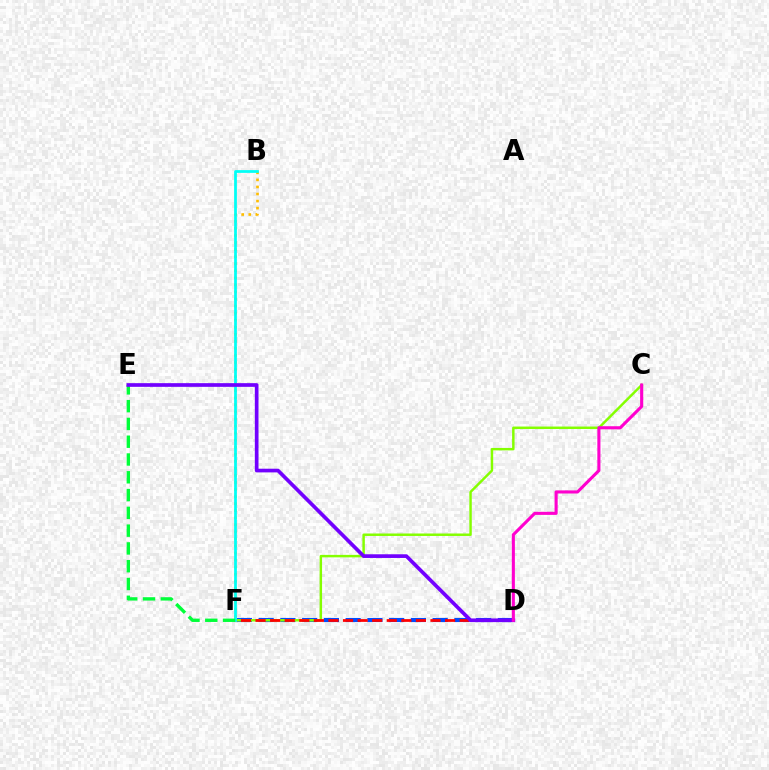{('D', 'F'): [{'color': '#004bff', 'line_style': 'dashed', 'thickness': 2.95}, {'color': '#ff0000', 'line_style': 'dashed', 'thickness': 1.98}], ('C', 'F'): [{'color': '#84ff00', 'line_style': 'solid', 'thickness': 1.77}], ('B', 'F'): [{'color': '#ffbd00', 'line_style': 'dotted', 'thickness': 1.92}, {'color': '#00fff6', 'line_style': 'solid', 'thickness': 1.98}], ('E', 'F'): [{'color': '#00ff39', 'line_style': 'dashed', 'thickness': 2.42}], ('D', 'E'): [{'color': '#7200ff', 'line_style': 'solid', 'thickness': 2.65}], ('C', 'D'): [{'color': '#ff00cf', 'line_style': 'solid', 'thickness': 2.23}]}